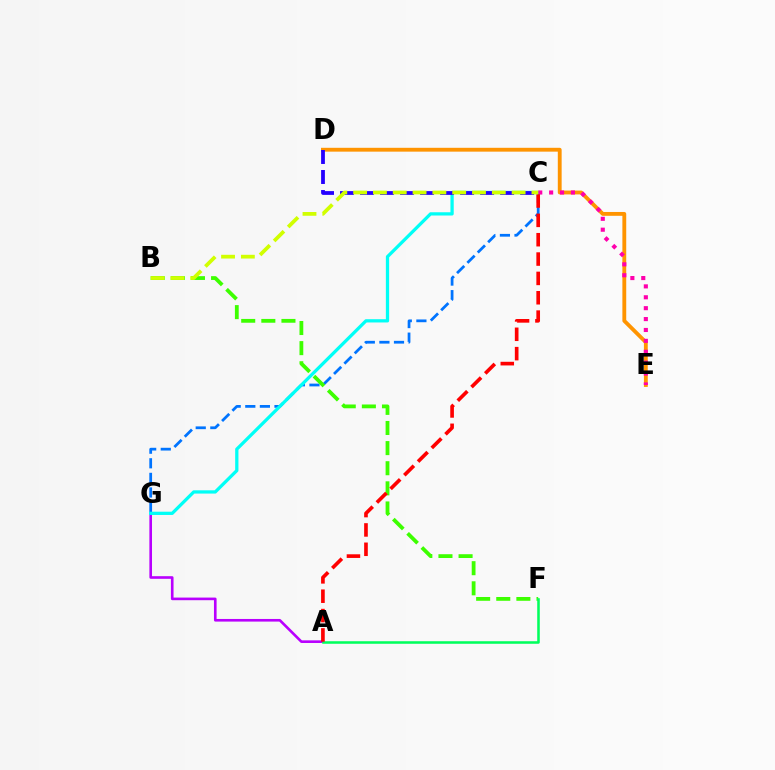{('A', 'G'): [{'color': '#b900ff', 'line_style': 'solid', 'thickness': 1.89}], ('C', 'G'): [{'color': '#0074ff', 'line_style': 'dashed', 'thickness': 1.98}, {'color': '#00fff6', 'line_style': 'solid', 'thickness': 2.35}], ('B', 'F'): [{'color': '#3dff00', 'line_style': 'dashed', 'thickness': 2.73}], ('A', 'F'): [{'color': '#00ff5c', 'line_style': 'solid', 'thickness': 1.83}], ('D', 'E'): [{'color': '#ff9400', 'line_style': 'solid', 'thickness': 2.77}], ('C', 'E'): [{'color': '#ff00ac', 'line_style': 'dotted', 'thickness': 2.96}], ('A', 'C'): [{'color': '#ff0000', 'line_style': 'dashed', 'thickness': 2.63}], ('C', 'D'): [{'color': '#2500ff', 'line_style': 'dashed', 'thickness': 2.72}], ('B', 'C'): [{'color': '#d1ff00', 'line_style': 'dashed', 'thickness': 2.69}]}